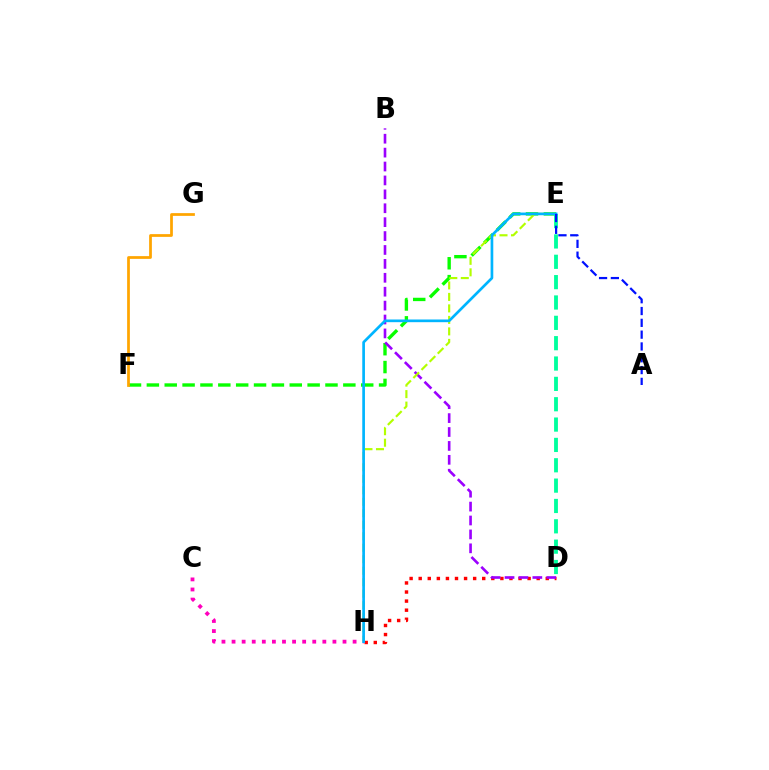{('C', 'H'): [{'color': '#ff00bd', 'line_style': 'dotted', 'thickness': 2.74}], ('D', 'H'): [{'color': '#ff0000', 'line_style': 'dotted', 'thickness': 2.47}], ('E', 'F'): [{'color': '#08ff00', 'line_style': 'dashed', 'thickness': 2.43}], ('F', 'G'): [{'color': '#ffa500', 'line_style': 'solid', 'thickness': 1.97}], ('D', 'E'): [{'color': '#00ff9d', 'line_style': 'dashed', 'thickness': 2.76}], ('B', 'D'): [{'color': '#9b00ff', 'line_style': 'dashed', 'thickness': 1.89}], ('E', 'H'): [{'color': '#b3ff00', 'line_style': 'dashed', 'thickness': 1.56}, {'color': '#00b5ff', 'line_style': 'solid', 'thickness': 1.93}], ('A', 'E'): [{'color': '#0010ff', 'line_style': 'dashed', 'thickness': 1.6}]}